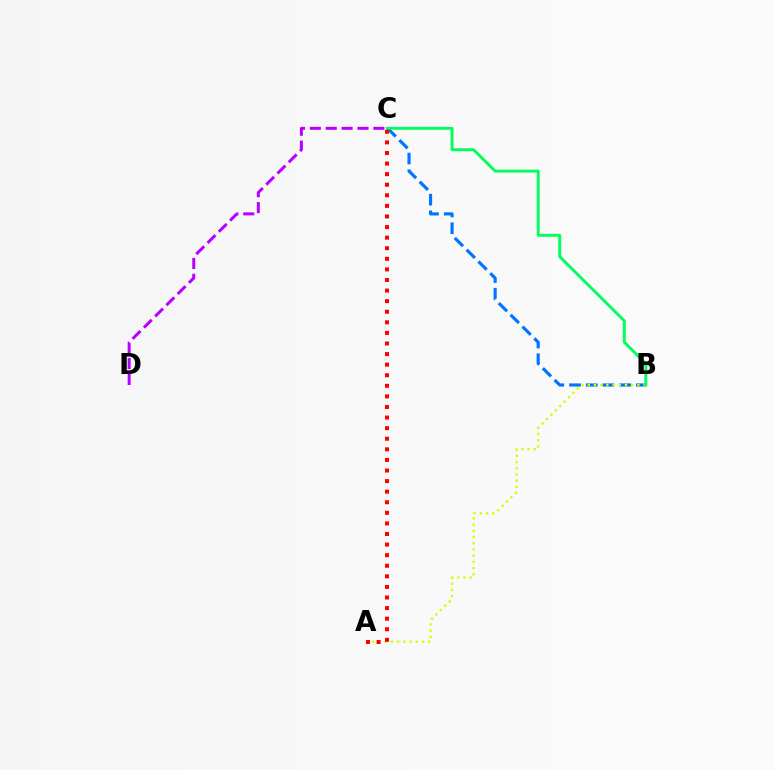{('B', 'C'): [{'color': '#0074ff', 'line_style': 'dashed', 'thickness': 2.27}, {'color': '#00ff5c', 'line_style': 'solid', 'thickness': 2.1}], ('A', 'B'): [{'color': '#d1ff00', 'line_style': 'dotted', 'thickness': 1.69}], ('C', 'D'): [{'color': '#b900ff', 'line_style': 'dashed', 'thickness': 2.16}], ('A', 'C'): [{'color': '#ff0000', 'line_style': 'dotted', 'thickness': 2.88}]}